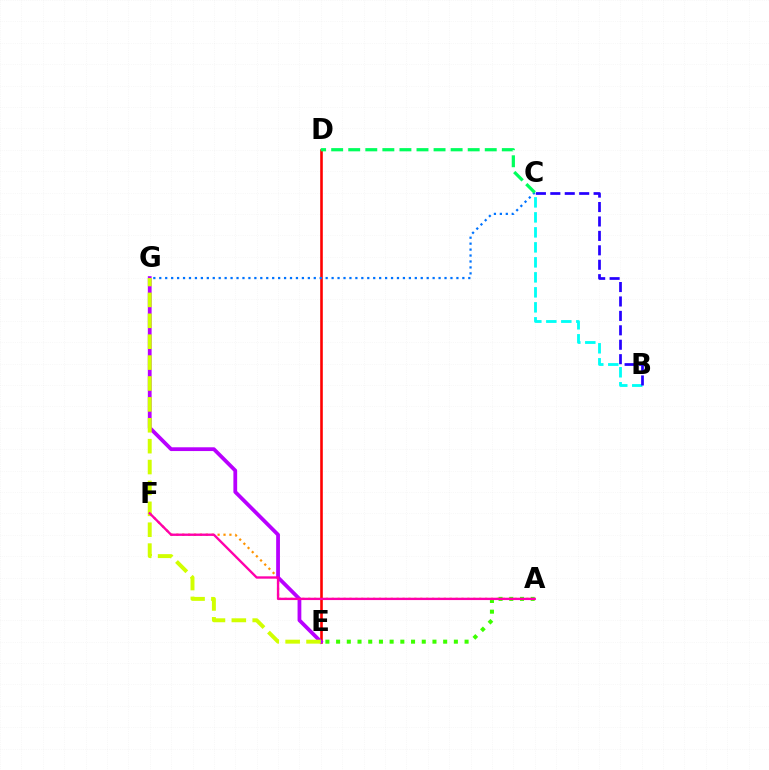{('A', 'F'): [{'color': '#ff9400', 'line_style': 'dotted', 'thickness': 1.6}, {'color': '#ff00ac', 'line_style': 'solid', 'thickness': 1.69}], ('D', 'E'): [{'color': '#ff0000', 'line_style': 'solid', 'thickness': 1.87}], ('E', 'G'): [{'color': '#b900ff', 'line_style': 'solid', 'thickness': 2.72}, {'color': '#d1ff00', 'line_style': 'dashed', 'thickness': 2.84}], ('A', 'E'): [{'color': '#3dff00', 'line_style': 'dotted', 'thickness': 2.91}], ('B', 'C'): [{'color': '#00fff6', 'line_style': 'dashed', 'thickness': 2.04}, {'color': '#2500ff', 'line_style': 'dashed', 'thickness': 1.96}], ('C', 'G'): [{'color': '#0074ff', 'line_style': 'dotted', 'thickness': 1.61}], ('C', 'D'): [{'color': '#00ff5c', 'line_style': 'dashed', 'thickness': 2.32}]}